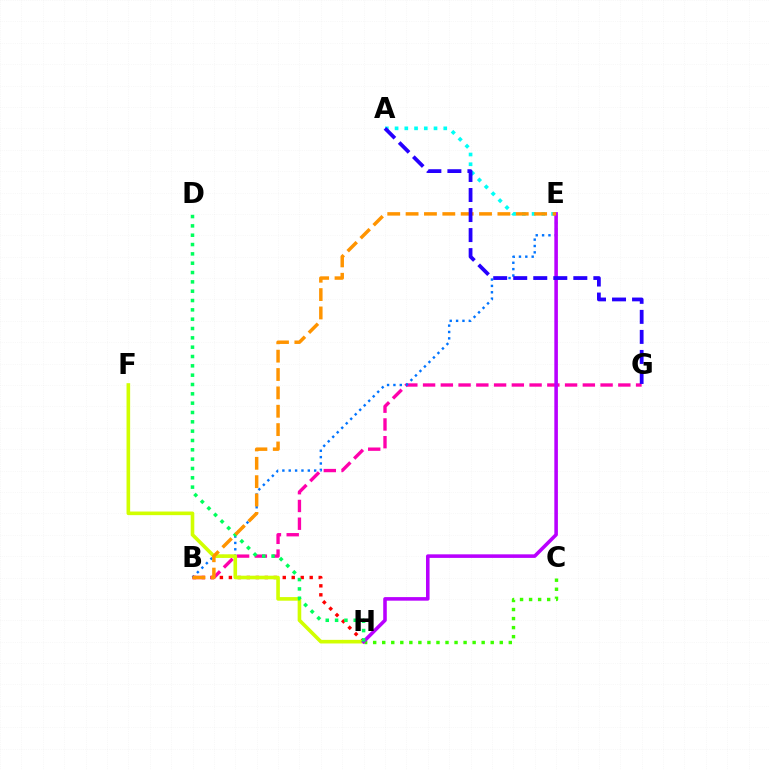{('B', 'G'): [{'color': '#ff00ac', 'line_style': 'dashed', 'thickness': 2.41}], ('B', 'E'): [{'color': '#0074ff', 'line_style': 'dotted', 'thickness': 1.73}, {'color': '#ff9400', 'line_style': 'dashed', 'thickness': 2.49}], ('B', 'H'): [{'color': '#ff0000', 'line_style': 'dotted', 'thickness': 2.44}], ('A', 'E'): [{'color': '#00fff6', 'line_style': 'dotted', 'thickness': 2.65}], ('F', 'H'): [{'color': '#d1ff00', 'line_style': 'solid', 'thickness': 2.6}], ('C', 'H'): [{'color': '#3dff00', 'line_style': 'dotted', 'thickness': 2.46}], ('E', 'H'): [{'color': '#b900ff', 'line_style': 'solid', 'thickness': 2.57}], ('D', 'H'): [{'color': '#00ff5c', 'line_style': 'dotted', 'thickness': 2.53}], ('A', 'G'): [{'color': '#2500ff', 'line_style': 'dashed', 'thickness': 2.72}]}